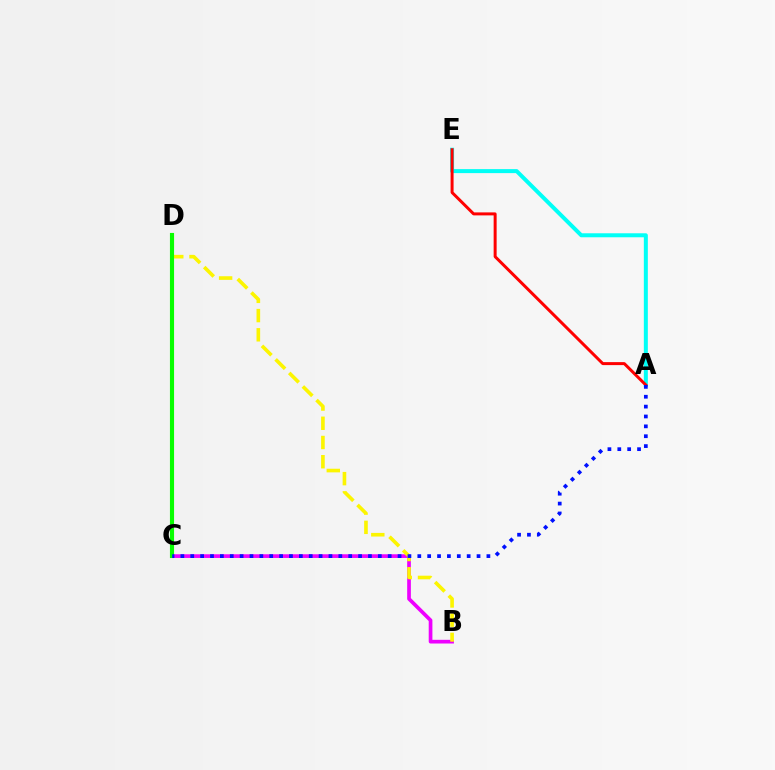{('A', 'E'): [{'color': '#00fff6', 'line_style': 'solid', 'thickness': 2.88}, {'color': '#ff0000', 'line_style': 'solid', 'thickness': 2.15}], ('B', 'C'): [{'color': '#ee00ff', 'line_style': 'solid', 'thickness': 2.66}], ('B', 'D'): [{'color': '#fcf500', 'line_style': 'dashed', 'thickness': 2.61}], ('C', 'D'): [{'color': '#08ff00', 'line_style': 'solid', 'thickness': 2.96}], ('A', 'C'): [{'color': '#0010ff', 'line_style': 'dotted', 'thickness': 2.68}]}